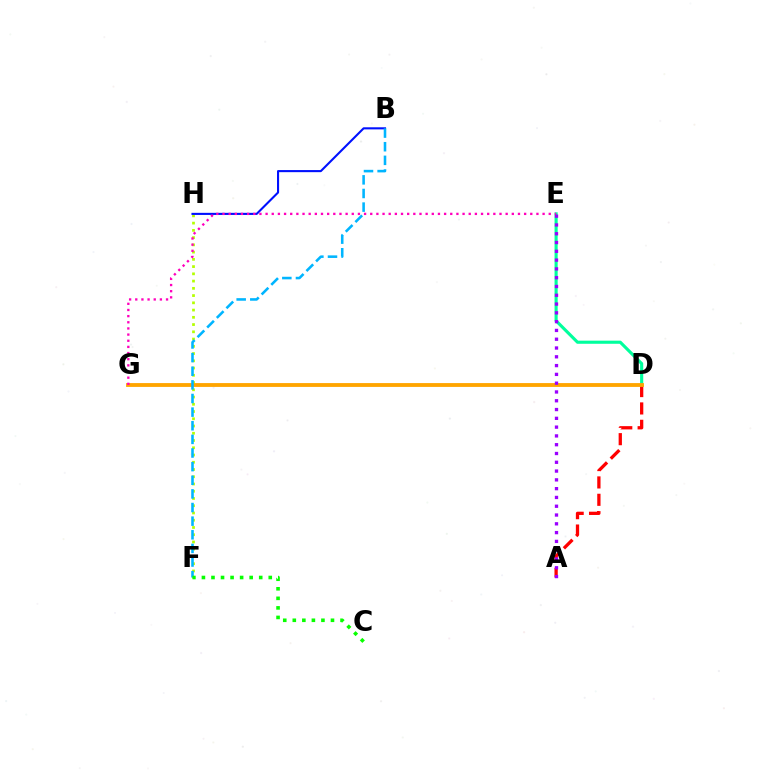{('A', 'D'): [{'color': '#ff0000', 'line_style': 'dashed', 'thickness': 2.36}], ('F', 'H'): [{'color': '#b3ff00', 'line_style': 'dotted', 'thickness': 1.97}], ('B', 'H'): [{'color': '#0010ff', 'line_style': 'solid', 'thickness': 1.51}], ('D', 'E'): [{'color': '#00ff9d', 'line_style': 'solid', 'thickness': 2.25}], ('D', 'G'): [{'color': '#ffa500', 'line_style': 'solid', 'thickness': 2.76}], ('B', 'F'): [{'color': '#00b5ff', 'line_style': 'dashed', 'thickness': 1.85}], ('E', 'G'): [{'color': '#ff00bd', 'line_style': 'dotted', 'thickness': 1.67}], ('C', 'F'): [{'color': '#08ff00', 'line_style': 'dotted', 'thickness': 2.59}], ('A', 'E'): [{'color': '#9b00ff', 'line_style': 'dotted', 'thickness': 2.39}]}